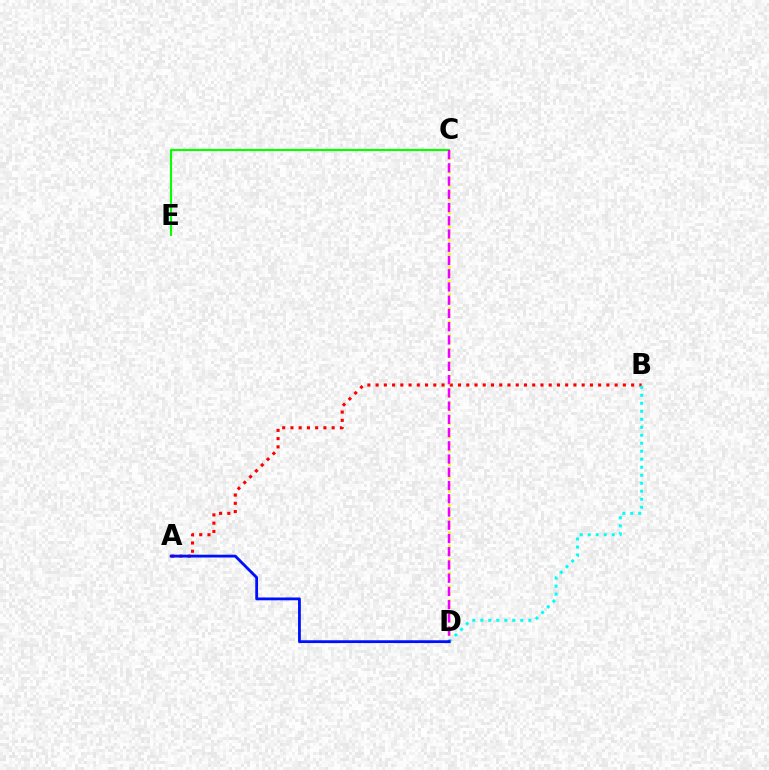{('A', 'B'): [{'color': '#ff0000', 'line_style': 'dotted', 'thickness': 2.24}], ('C', 'D'): [{'color': '#fcf500', 'line_style': 'dotted', 'thickness': 1.85}, {'color': '#ee00ff', 'line_style': 'dashed', 'thickness': 1.8}], ('C', 'E'): [{'color': '#08ff00', 'line_style': 'solid', 'thickness': 1.53}], ('B', 'D'): [{'color': '#00fff6', 'line_style': 'dotted', 'thickness': 2.17}], ('A', 'D'): [{'color': '#0010ff', 'line_style': 'solid', 'thickness': 2.03}]}